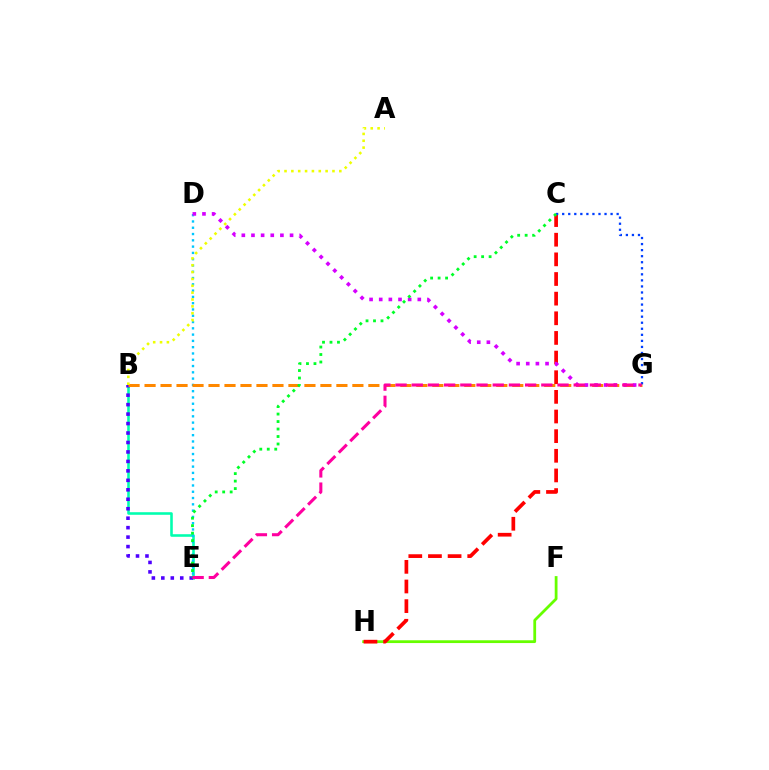{('F', 'H'): [{'color': '#66ff00', 'line_style': 'solid', 'thickness': 2.0}], ('B', 'E'): [{'color': '#00ffaf', 'line_style': 'solid', 'thickness': 1.86}, {'color': '#4f00ff', 'line_style': 'dotted', 'thickness': 2.57}], ('C', 'H'): [{'color': '#ff0000', 'line_style': 'dashed', 'thickness': 2.67}], ('D', 'E'): [{'color': '#00c7ff', 'line_style': 'dotted', 'thickness': 1.71}], ('B', 'G'): [{'color': '#ff8800', 'line_style': 'dashed', 'thickness': 2.17}], ('D', 'G'): [{'color': '#d600ff', 'line_style': 'dotted', 'thickness': 2.62}], ('A', 'B'): [{'color': '#eeff00', 'line_style': 'dotted', 'thickness': 1.86}], ('C', 'G'): [{'color': '#003fff', 'line_style': 'dotted', 'thickness': 1.64}], ('C', 'E'): [{'color': '#00ff27', 'line_style': 'dotted', 'thickness': 2.03}], ('E', 'G'): [{'color': '#ff00a0', 'line_style': 'dashed', 'thickness': 2.2}]}